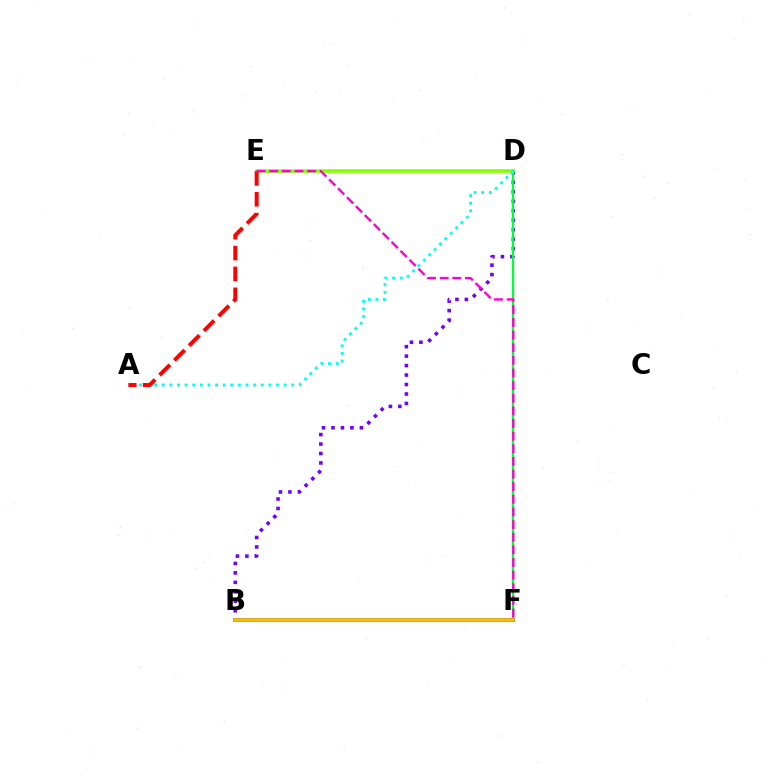{('B', 'D'): [{'color': '#7200ff', 'line_style': 'dotted', 'thickness': 2.57}], ('B', 'F'): [{'color': '#004bff', 'line_style': 'solid', 'thickness': 2.86}, {'color': '#ffbd00', 'line_style': 'solid', 'thickness': 2.61}], ('D', 'E'): [{'color': '#84ff00', 'line_style': 'solid', 'thickness': 2.58}], ('D', 'F'): [{'color': '#00ff39', 'line_style': 'solid', 'thickness': 1.7}], ('A', 'D'): [{'color': '#00fff6', 'line_style': 'dotted', 'thickness': 2.07}], ('A', 'E'): [{'color': '#ff0000', 'line_style': 'dashed', 'thickness': 2.84}], ('E', 'F'): [{'color': '#ff00cf', 'line_style': 'dashed', 'thickness': 1.72}]}